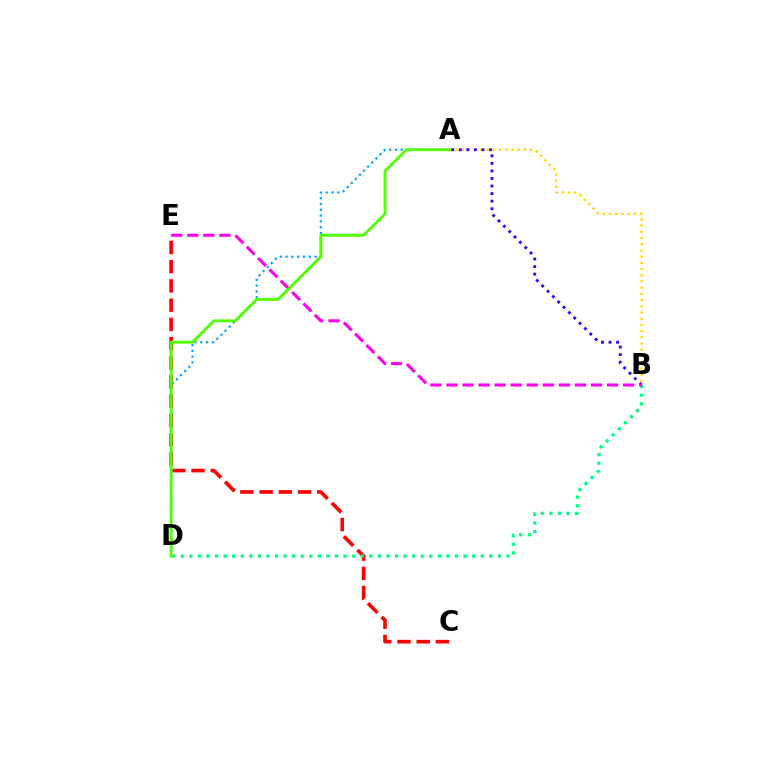{('A', 'B'): [{'color': '#ffd500', 'line_style': 'dotted', 'thickness': 1.69}, {'color': '#3700ff', 'line_style': 'dotted', 'thickness': 2.05}], ('C', 'E'): [{'color': '#ff0000', 'line_style': 'dashed', 'thickness': 2.61}], ('A', 'D'): [{'color': '#009eff', 'line_style': 'dotted', 'thickness': 1.57}, {'color': '#4fff00', 'line_style': 'solid', 'thickness': 2.06}], ('B', 'D'): [{'color': '#00ff86', 'line_style': 'dotted', 'thickness': 2.33}], ('B', 'E'): [{'color': '#ff00ed', 'line_style': 'dashed', 'thickness': 2.18}]}